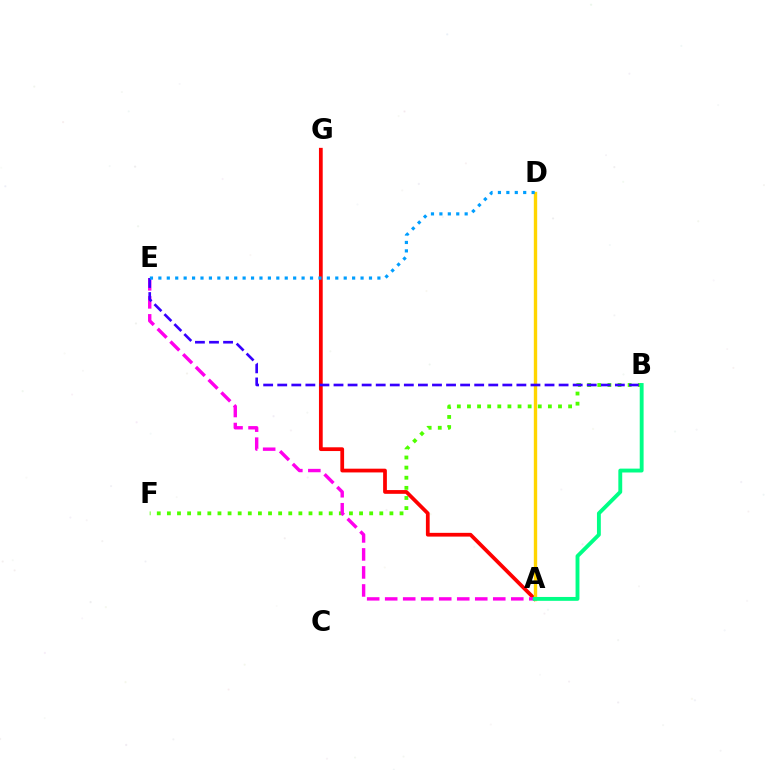{('B', 'F'): [{'color': '#4fff00', 'line_style': 'dotted', 'thickness': 2.75}], ('A', 'G'): [{'color': '#ff0000', 'line_style': 'solid', 'thickness': 2.7}], ('A', 'D'): [{'color': '#ffd500', 'line_style': 'solid', 'thickness': 2.43}], ('A', 'E'): [{'color': '#ff00ed', 'line_style': 'dashed', 'thickness': 2.45}], ('B', 'E'): [{'color': '#3700ff', 'line_style': 'dashed', 'thickness': 1.91}], ('A', 'B'): [{'color': '#00ff86', 'line_style': 'solid', 'thickness': 2.79}], ('D', 'E'): [{'color': '#009eff', 'line_style': 'dotted', 'thickness': 2.29}]}